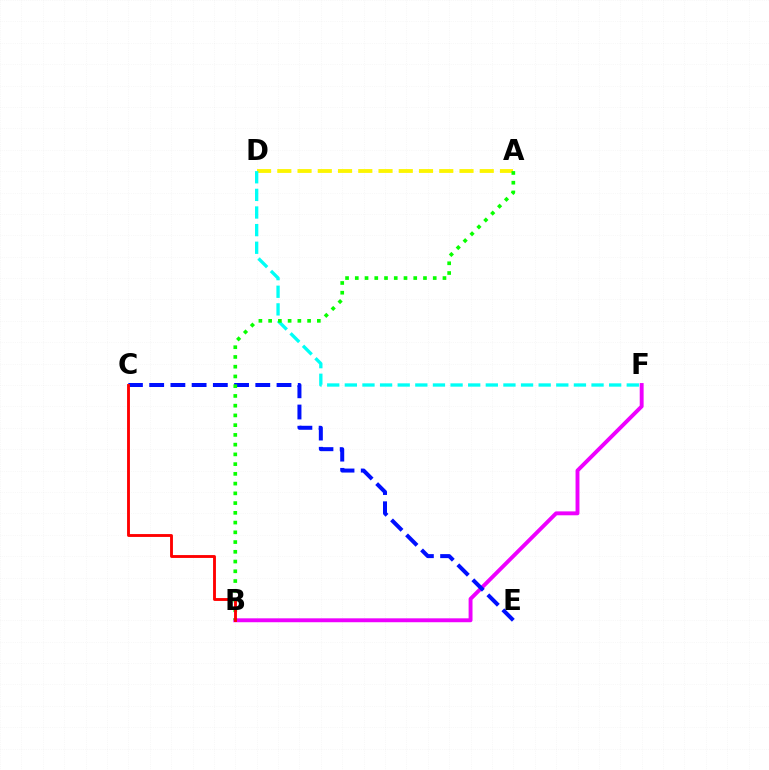{('B', 'F'): [{'color': '#ee00ff', 'line_style': 'solid', 'thickness': 2.81}], ('A', 'D'): [{'color': '#fcf500', 'line_style': 'dashed', 'thickness': 2.75}], ('D', 'F'): [{'color': '#00fff6', 'line_style': 'dashed', 'thickness': 2.39}], ('C', 'E'): [{'color': '#0010ff', 'line_style': 'dashed', 'thickness': 2.88}], ('A', 'B'): [{'color': '#08ff00', 'line_style': 'dotted', 'thickness': 2.65}], ('B', 'C'): [{'color': '#ff0000', 'line_style': 'solid', 'thickness': 2.07}]}